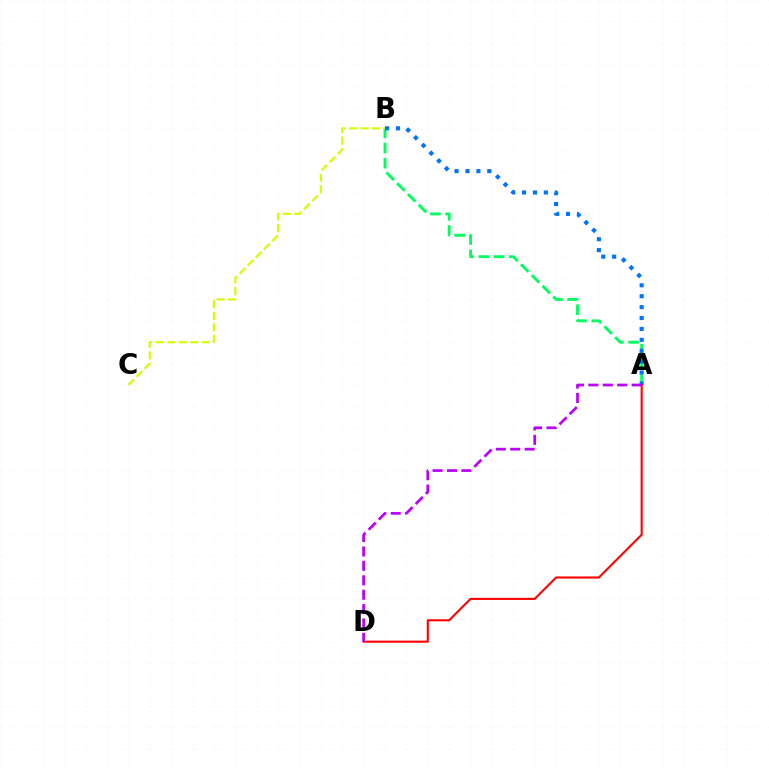{('A', 'B'): [{'color': '#00ff5c', 'line_style': 'dashed', 'thickness': 2.07}, {'color': '#0074ff', 'line_style': 'dotted', 'thickness': 2.96}], ('B', 'C'): [{'color': '#d1ff00', 'line_style': 'dashed', 'thickness': 1.57}], ('A', 'D'): [{'color': '#ff0000', 'line_style': 'solid', 'thickness': 1.51}, {'color': '#b900ff', 'line_style': 'dashed', 'thickness': 1.96}]}